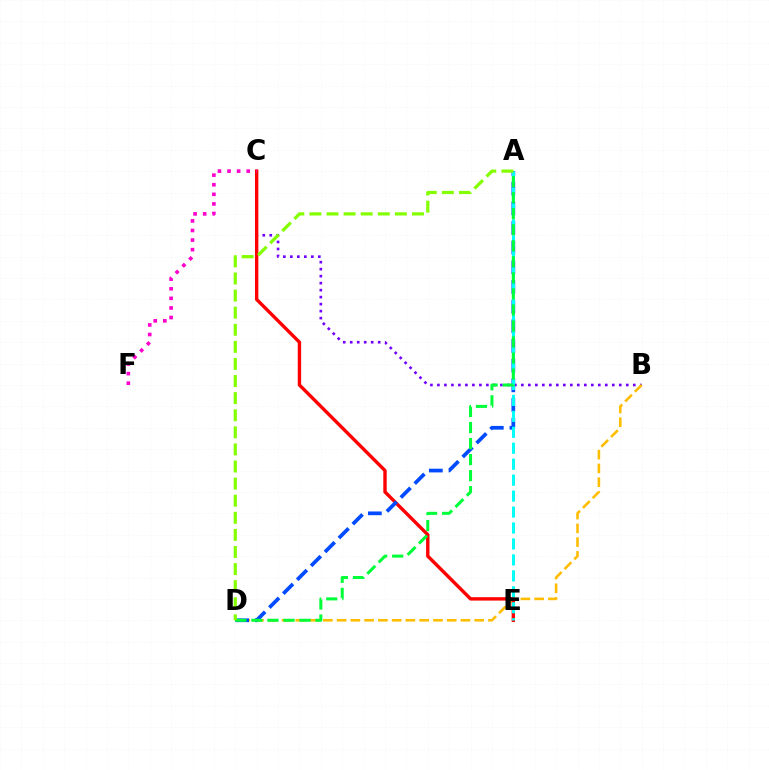{('B', 'C'): [{'color': '#7200ff', 'line_style': 'dotted', 'thickness': 1.9}], ('B', 'D'): [{'color': '#ffbd00', 'line_style': 'dashed', 'thickness': 1.87}], ('C', 'E'): [{'color': '#ff0000', 'line_style': 'solid', 'thickness': 2.44}], ('A', 'D'): [{'color': '#004bff', 'line_style': 'dashed', 'thickness': 2.67}, {'color': '#00ff39', 'line_style': 'dashed', 'thickness': 2.18}, {'color': '#84ff00', 'line_style': 'dashed', 'thickness': 2.32}], ('A', 'E'): [{'color': '#00fff6', 'line_style': 'dashed', 'thickness': 2.17}], ('C', 'F'): [{'color': '#ff00cf', 'line_style': 'dotted', 'thickness': 2.61}]}